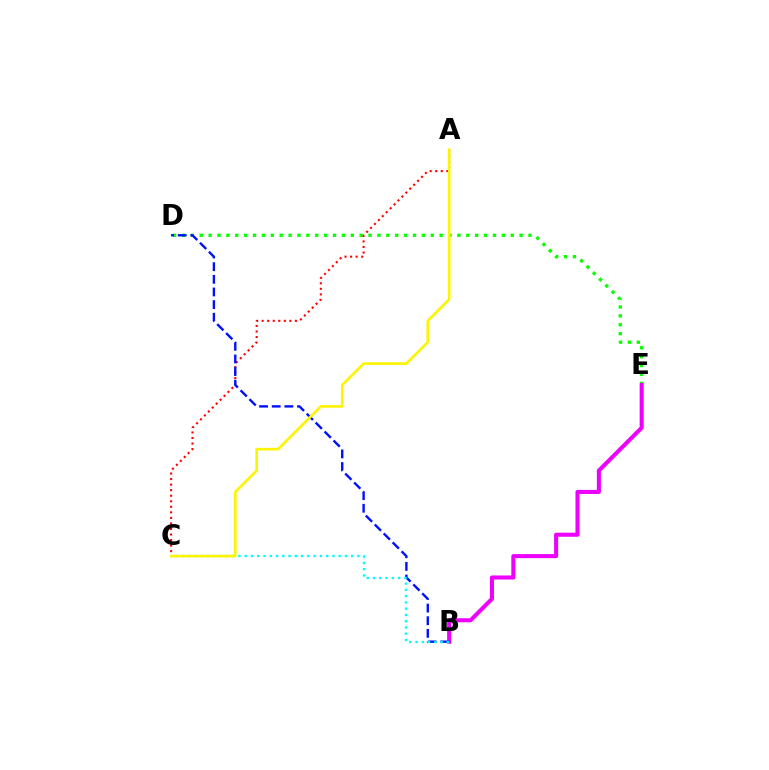{('D', 'E'): [{'color': '#08ff00', 'line_style': 'dotted', 'thickness': 2.41}], ('B', 'E'): [{'color': '#ee00ff', 'line_style': 'solid', 'thickness': 2.92}], ('A', 'C'): [{'color': '#ff0000', 'line_style': 'dotted', 'thickness': 1.51}, {'color': '#fcf500', 'line_style': 'solid', 'thickness': 1.9}], ('B', 'D'): [{'color': '#0010ff', 'line_style': 'dashed', 'thickness': 1.72}], ('B', 'C'): [{'color': '#00fff6', 'line_style': 'dotted', 'thickness': 1.7}]}